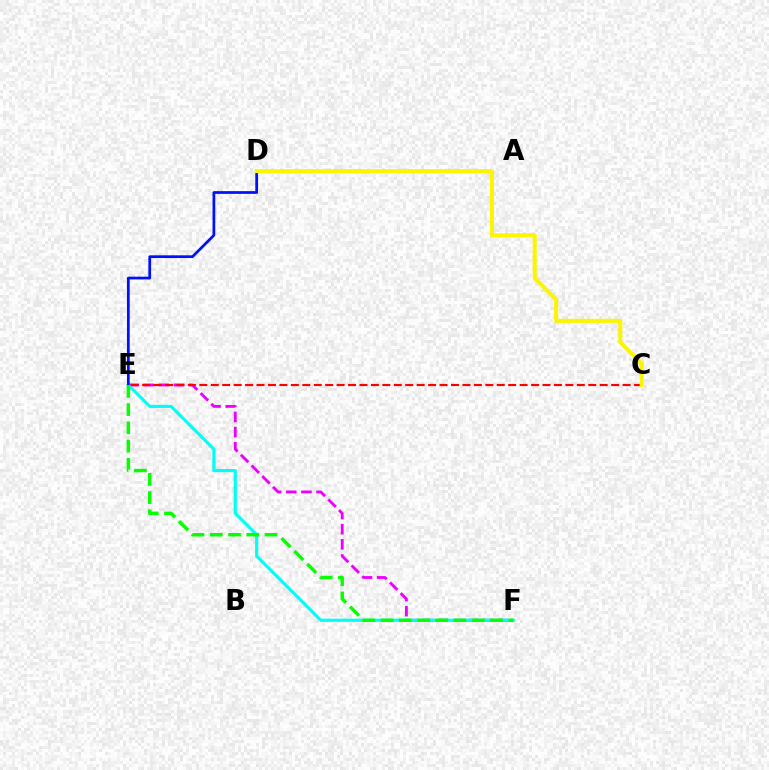{('E', 'F'): [{'color': '#ee00ff', 'line_style': 'dashed', 'thickness': 2.06}, {'color': '#00fff6', 'line_style': 'solid', 'thickness': 2.28}, {'color': '#08ff00', 'line_style': 'dashed', 'thickness': 2.48}], ('C', 'E'): [{'color': '#ff0000', 'line_style': 'dashed', 'thickness': 1.55}], ('D', 'E'): [{'color': '#0010ff', 'line_style': 'solid', 'thickness': 1.97}], ('C', 'D'): [{'color': '#fcf500', 'line_style': 'solid', 'thickness': 2.89}]}